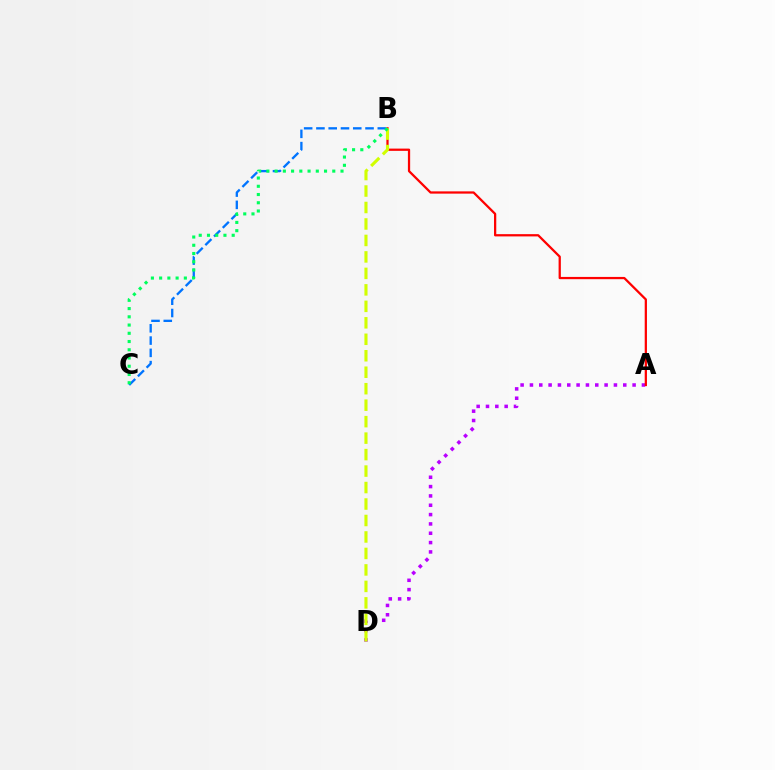{('B', 'C'): [{'color': '#0074ff', 'line_style': 'dashed', 'thickness': 1.67}, {'color': '#00ff5c', 'line_style': 'dotted', 'thickness': 2.24}], ('A', 'D'): [{'color': '#b900ff', 'line_style': 'dotted', 'thickness': 2.54}], ('A', 'B'): [{'color': '#ff0000', 'line_style': 'solid', 'thickness': 1.63}], ('B', 'D'): [{'color': '#d1ff00', 'line_style': 'dashed', 'thickness': 2.24}]}